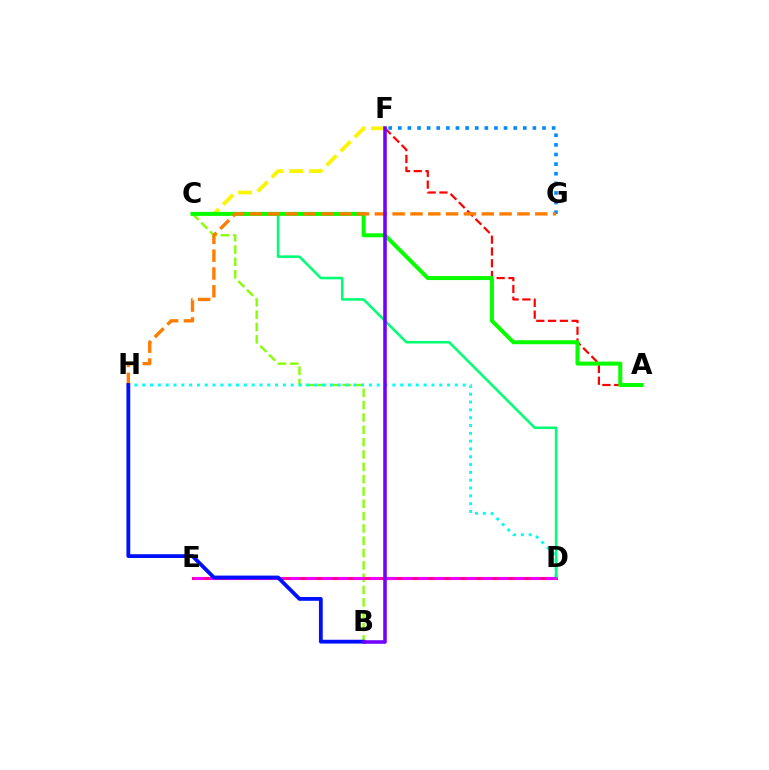{('A', 'F'): [{'color': '#ff0000', 'line_style': 'dashed', 'thickness': 1.6}], ('B', 'C'): [{'color': '#84ff00', 'line_style': 'dashed', 'thickness': 1.67}], ('D', 'H'): [{'color': '#00fff6', 'line_style': 'dotted', 'thickness': 2.12}], ('C', 'F'): [{'color': '#fcf500', 'line_style': 'dashed', 'thickness': 2.71}], ('D', 'E'): [{'color': '#ff0094', 'line_style': 'solid', 'thickness': 2.22}, {'color': '#ee00ff', 'line_style': 'dashed', 'thickness': 2.17}], ('C', 'D'): [{'color': '#00ff74', 'line_style': 'solid', 'thickness': 1.84}], ('F', 'G'): [{'color': '#008cff', 'line_style': 'dotted', 'thickness': 2.61}], ('A', 'C'): [{'color': '#08ff00', 'line_style': 'solid', 'thickness': 2.88}], ('G', 'H'): [{'color': '#ff7c00', 'line_style': 'dashed', 'thickness': 2.42}], ('B', 'H'): [{'color': '#0010ff', 'line_style': 'solid', 'thickness': 2.74}], ('B', 'F'): [{'color': '#7200ff', 'line_style': 'solid', 'thickness': 2.56}]}